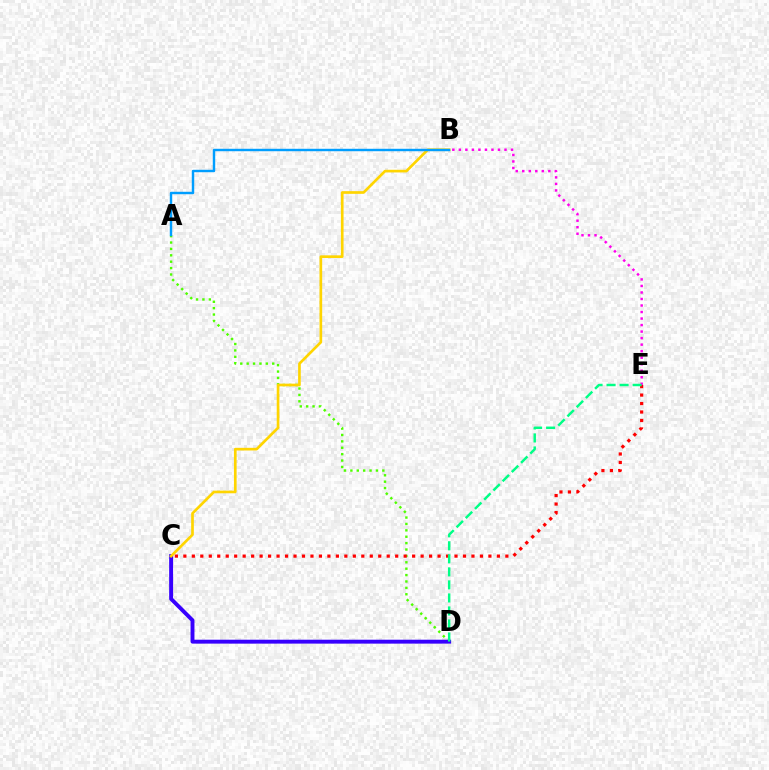{('A', 'D'): [{'color': '#4fff00', 'line_style': 'dotted', 'thickness': 1.74}], ('C', 'D'): [{'color': '#3700ff', 'line_style': 'solid', 'thickness': 2.82}], ('B', 'E'): [{'color': '#ff00ed', 'line_style': 'dotted', 'thickness': 1.77}], ('B', 'C'): [{'color': '#ffd500', 'line_style': 'solid', 'thickness': 1.93}], ('A', 'B'): [{'color': '#009eff', 'line_style': 'solid', 'thickness': 1.75}], ('C', 'E'): [{'color': '#ff0000', 'line_style': 'dotted', 'thickness': 2.3}], ('D', 'E'): [{'color': '#00ff86', 'line_style': 'dashed', 'thickness': 1.77}]}